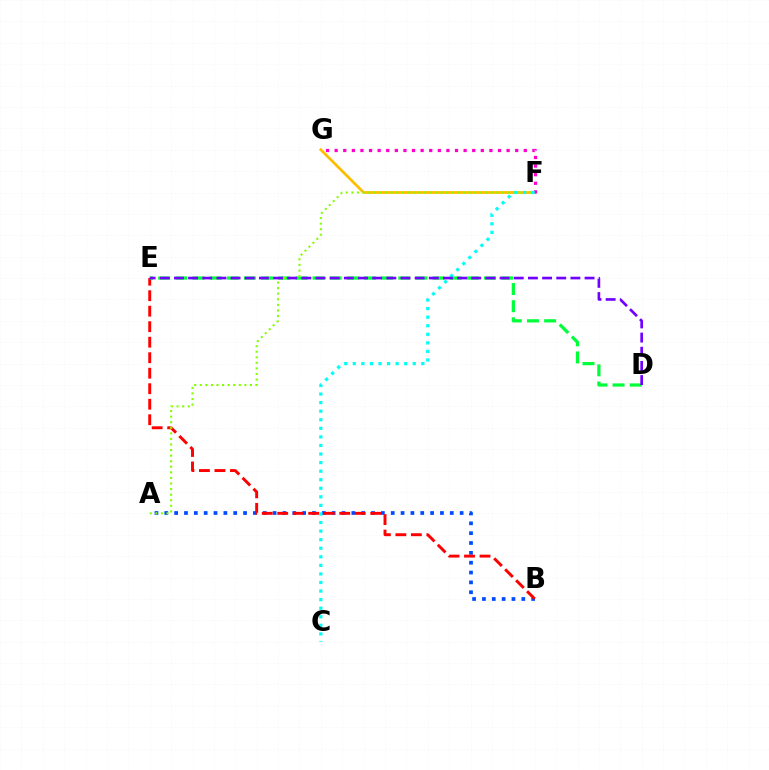{('A', 'B'): [{'color': '#004bff', 'line_style': 'dotted', 'thickness': 2.67}], ('B', 'E'): [{'color': '#ff0000', 'line_style': 'dashed', 'thickness': 2.11}], ('F', 'G'): [{'color': '#ffbd00', 'line_style': 'solid', 'thickness': 1.98}, {'color': '#ff00cf', 'line_style': 'dotted', 'thickness': 2.34}], ('D', 'E'): [{'color': '#00ff39', 'line_style': 'dashed', 'thickness': 2.33}, {'color': '#7200ff', 'line_style': 'dashed', 'thickness': 1.92}], ('A', 'F'): [{'color': '#84ff00', 'line_style': 'dotted', 'thickness': 1.51}], ('C', 'F'): [{'color': '#00fff6', 'line_style': 'dotted', 'thickness': 2.33}]}